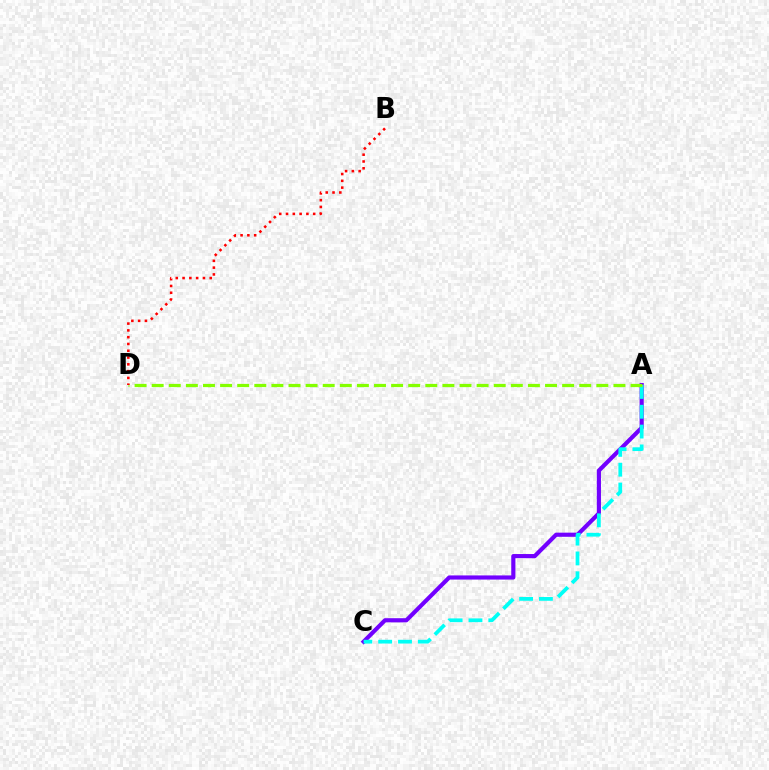{('A', 'C'): [{'color': '#7200ff', 'line_style': 'solid', 'thickness': 2.99}, {'color': '#00fff6', 'line_style': 'dashed', 'thickness': 2.69}], ('A', 'D'): [{'color': '#84ff00', 'line_style': 'dashed', 'thickness': 2.32}], ('B', 'D'): [{'color': '#ff0000', 'line_style': 'dotted', 'thickness': 1.84}]}